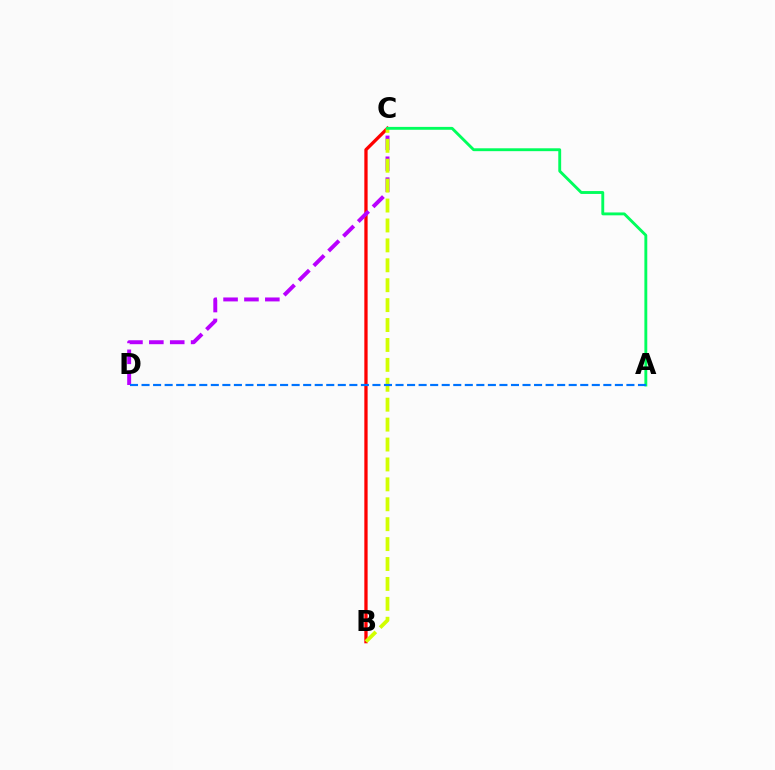{('B', 'C'): [{'color': '#ff0000', 'line_style': 'solid', 'thickness': 2.37}, {'color': '#d1ff00', 'line_style': 'dashed', 'thickness': 2.71}], ('C', 'D'): [{'color': '#b900ff', 'line_style': 'dashed', 'thickness': 2.84}], ('A', 'C'): [{'color': '#00ff5c', 'line_style': 'solid', 'thickness': 2.07}], ('A', 'D'): [{'color': '#0074ff', 'line_style': 'dashed', 'thickness': 1.57}]}